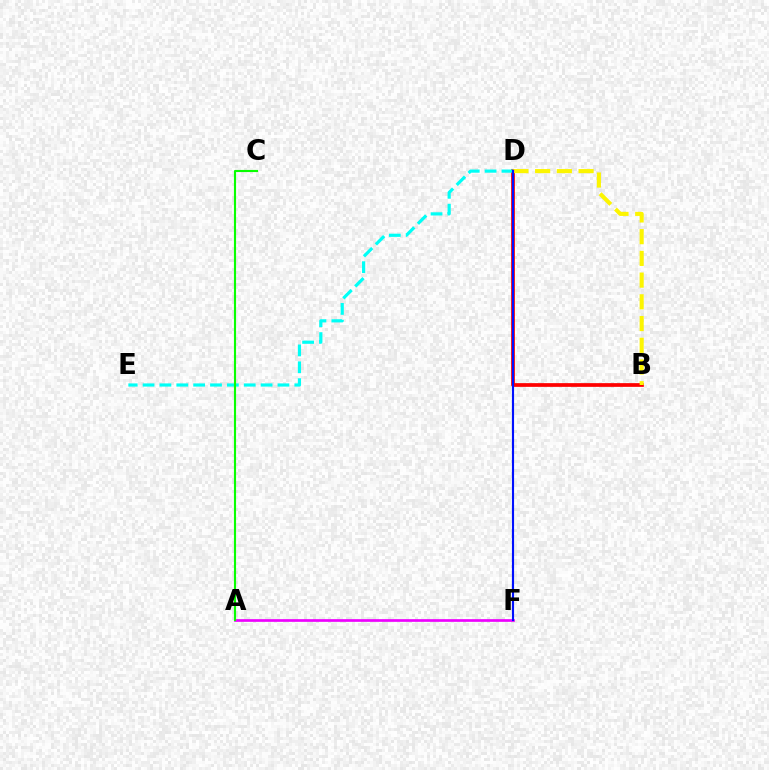{('B', 'D'): [{'color': '#ff0000', 'line_style': 'solid', 'thickness': 2.68}, {'color': '#fcf500', 'line_style': 'dashed', 'thickness': 2.95}], ('A', 'F'): [{'color': '#ee00ff', 'line_style': 'solid', 'thickness': 1.93}], ('D', 'E'): [{'color': '#00fff6', 'line_style': 'dashed', 'thickness': 2.29}], ('A', 'C'): [{'color': '#08ff00', 'line_style': 'solid', 'thickness': 1.54}], ('D', 'F'): [{'color': '#0010ff', 'line_style': 'solid', 'thickness': 1.53}]}